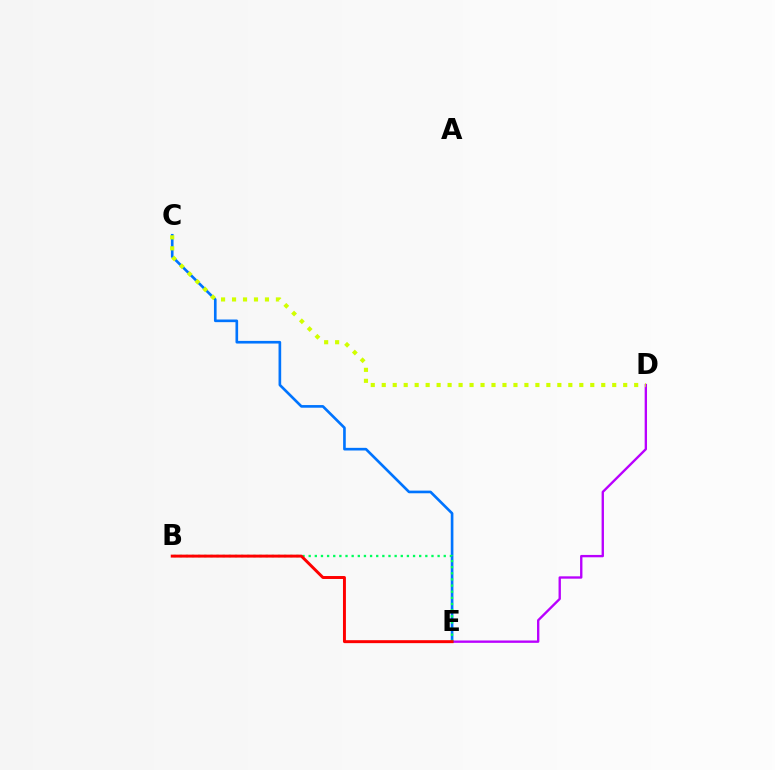{('D', 'E'): [{'color': '#b900ff', 'line_style': 'solid', 'thickness': 1.7}], ('C', 'E'): [{'color': '#0074ff', 'line_style': 'solid', 'thickness': 1.91}], ('B', 'E'): [{'color': '#00ff5c', 'line_style': 'dotted', 'thickness': 1.67}, {'color': '#ff0000', 'line_style': 'solid', 'thickness': 2.12}], ('C', 'D'): [{'color': '#d1ff00', 'line_style': 'dotted', 'thickness': 2.98}]}